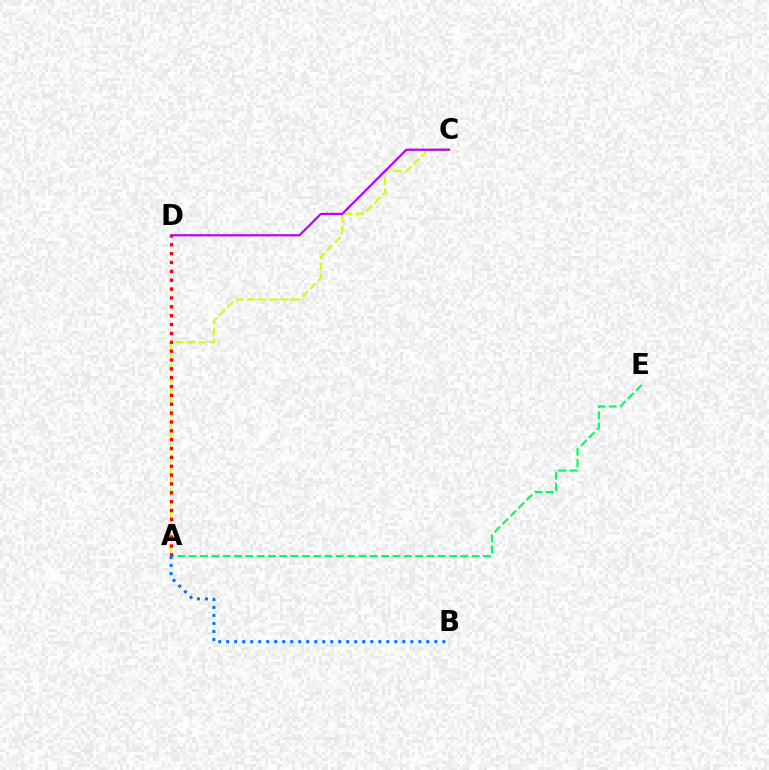{('A', 'C'): [{'color': '#d1ff00', 'line_style': 'dashed', 'thickness': 1.54}], ('C', 'D'): [{'color': '#b900ff', 'line_style': 'solid', 'thickness': 1.57}], ('A', 'E'): [{'color': '#00ff5c', 'line_style': 'dashed', 'thickness': 1.54}], ('A', 'D'): [{'color': '#ff0000', 'line_style': 'dotted', 'thickness': 2.41}], ('A', 'B'): [{'color': '#0074ff', 'line_style': 'dotted', 'thickness': 2.18}]}